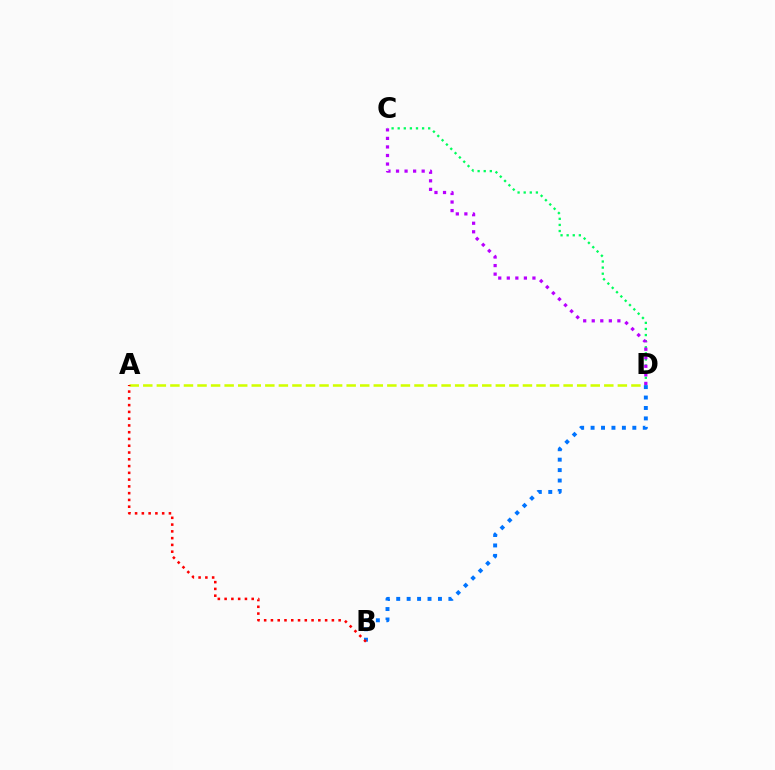{('C', 'D'): [{'color': '#00ff5c', 'line_style': 'dotted', 'thickness': 1.66}, {'color': '#b900ff', 'line_style': 'dotted', 'thickness': 2.32}], ('A', 'D'): [{'color': '#d1ff00', 'line_style': 'dashed', 'thickness': 1.84}], ('B', 'D'): [{'color': '#0074ff', 'line_style': 'dotted', 'thickness': 2.84}], ('A', 'B'): [{'color': '#ff0000', 'line_style': 'dotted', 'thickness': 1.84}]}